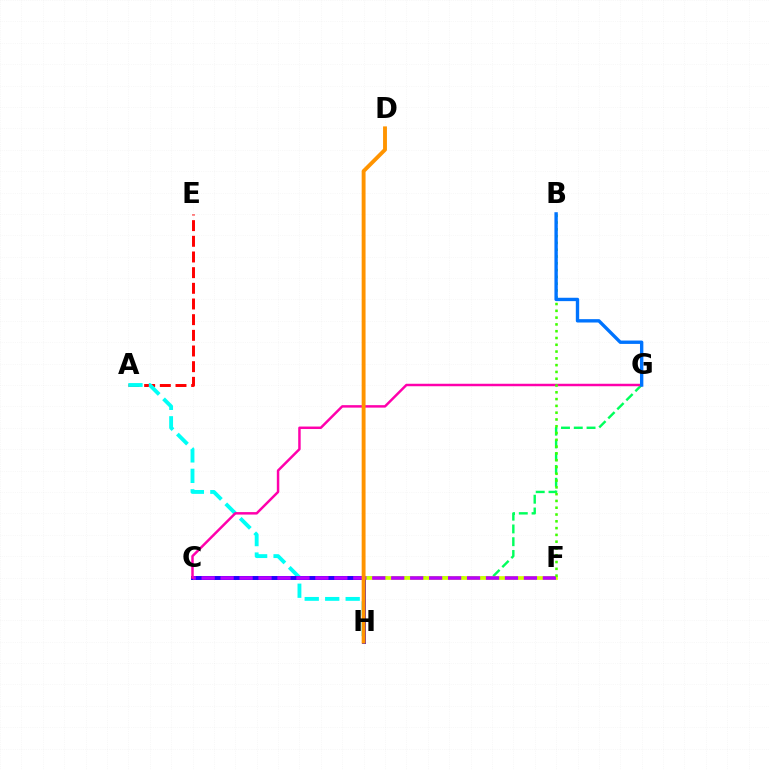{('A', 'E'): [{'color': '#ff0000', 'line_style': 'dashed', 'thickness': 2.13}], ('C', 'G'): [{'color': '#00ff5c', 'line_style': 'dashed', 'thickness': 1.74}, {'color': '#ff00ac', 'line_style': 'solid', 'thickness': 1.78}], ('A', 'H'): [{'color': '#00fff6', 'line_style': 'dashed', 'thickness': 2.78}], ('C', 'F'): [{'color': '#d1ff00', 'line_style': 'solid', 'thickness': 2.67}, {'color': '#b900ff', 'line_style': 'dashed', 'thickness': 2.58}], ('C', 'H'): [{'color': '#2500ff', 'line_style': 'solid', 'thickness': 2.84}], ('B', 'F'): [{'color': '#3dff00', 'line_style': 'dotted', 'thickness': 1.84}], ('D', 'H'): [{'color': '#ff9400', 'line_style': 'solid', 'thickness': 2.79}], ('B', 'G'): [{'color': '#0074ff', 'line_style': 'solid', 'thickness': 2.42}]}